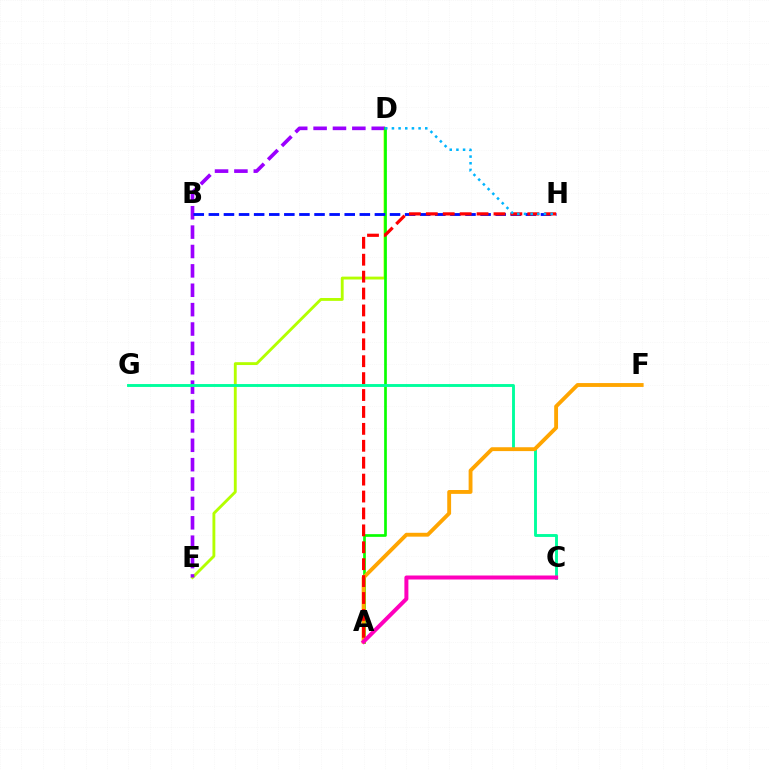{('D', 'E'): [{'color': '#b3ff00', 'line_style': 'solid', 'thickness': 2.06}, {'color': '#9b00ff', 'line_style': 'dashed', 'thickness': 2.63}], ('A', 'D'): [{'color': '#08ff00', 'line_style': 'solid', 'thickness': 1.93}], ('C', 'G'): [{'color': '#00ff9d', 'line_style': 'solid', 'thickness': 2.08}], ('A', 'F'): [{'color': '#ffa500', 'line_style': 'solid', 'thickness': 2.78}], ('B', 'H'): [{'color': '#0010ff', 'line_style': 'dashed', 'thickness': 2.05}], ('A', 'H'): [{'color': '#ff0000', 'line_style': 'dashed', 'thickness': 2.3}], ('A', 'C'): [{'color': '#ff00bd', 'line_style': 'solid', 'thickness': 2.88}], ('D', 'H'): [{'color': '#00b5ff', 'line_style': 'dotted', 'thickness': 1.81}]}